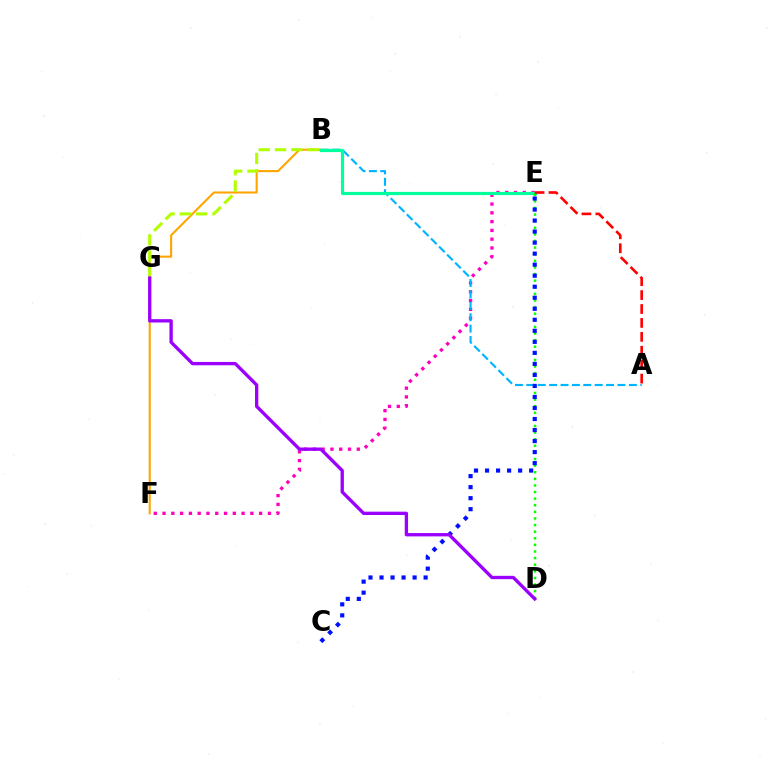{('E', 'F'): [{'color': '#ff00bd', 'line_style': 'dotted', 'thickness': 2.39}], ('B', 'F'): [{'color': '#ffa500', 'line_style': 'solid', 'thickness': 1.5}], ('A', 'B'): [{'color': '#00b5ff', 'line_style': 'dashed', 'thickness': 1.55}], ('B', 'E'): [{'color': '#00ff9d', 'line_style': 'solid', 'thickness': 2.28}], ('D', 'E'): [{'color': '#08ff00', 'line_style': 'dotted', 'thickness': 1.79}], ('C', 'E'): [{'color': '#0010ff', 'line_style': 'dotted', 'thickness': 3.0}], ('B', 'G'): [{'color': '#b3ff00', 'line_style': 'dashed', 'thickness': 2.22}], ('D', 'G'): [{'color': '#9b00ff', 'line_style': 'solid', 'thickness': 2.4}], ('A', 'E'): [{'color': '#ff0000', 'line_style': 'dashed', 'thickness': 1.89}]}